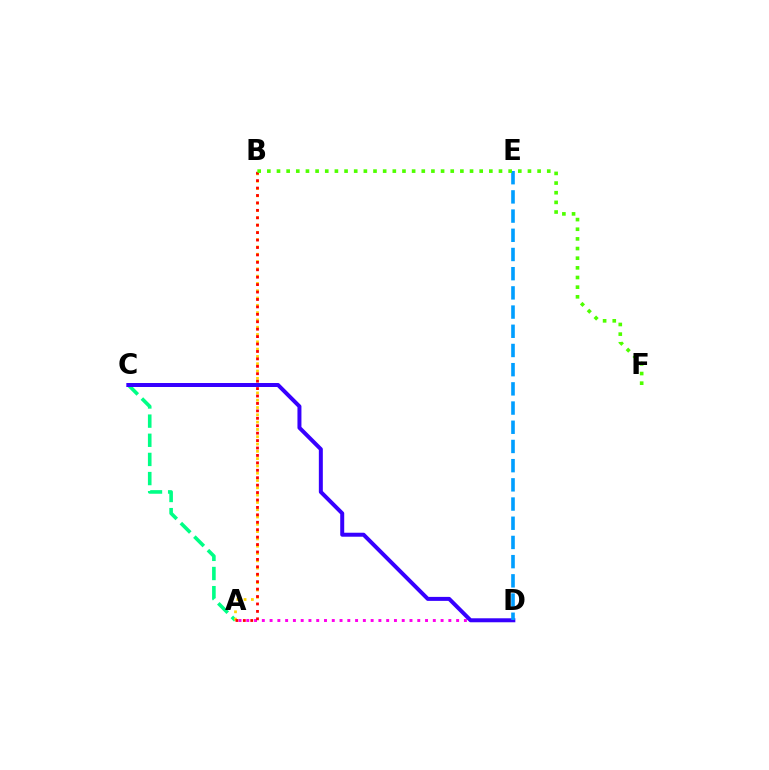{('A', 'C'): [{'color': '#00ff86', 'line_style': 'dashed', 'thickness': 2.6}], ('A', 'D'): [{'color': '#ff00ed', 'line_style': 'dotted', 'thickness': 2.11}], ('A', 'B'): [{'color': '#ffd500', 'line_style': 'dotted', 'thickness': 1.98}, {'color': '#ff0000', 'line_style': 'dotted', 'thickness': 2.02}], ('C', 'D'): [{'color': '#3700ff', 'line_style': 'solid', 'thickness': 2.87}], ('D', 'E'): [{'color': '#009eff', 'line_style': 'dashed', 'thickness': 2.61}], ('B', 'F'): [{'color': '#4fff00', 'line_style': 'dotted', 'thickness': 2.62}]}